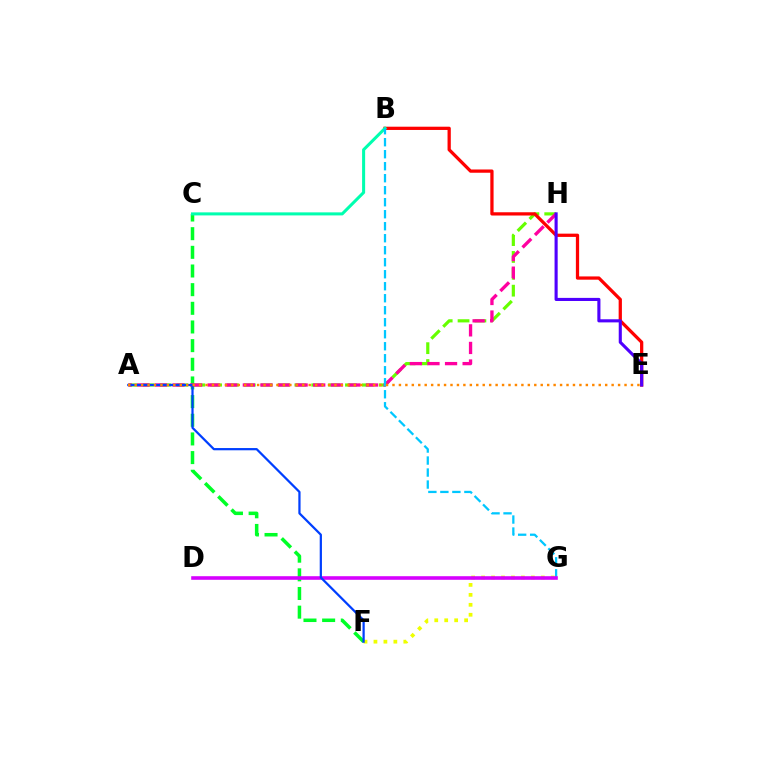{('A', 'H'): [{'color': '#66ff00', 'line_style': 'dashed', 'thickness': 2.29}, {'color': '#ff00a0', 'line_style': 'dashed', 'thickness': 2.39}], ('C', 'F'): [{'color': '#00ff27', 'line_style': 'dashed', 'thickness': 2.53}], ('B', 'E'): [{'color': '#ff0000', 'line_style': 'solid', 'thickness': 2.35}], ('B', 'C'): [{'color': '#00ffaf', 'line_style': 'solid', 'thickness': 2.19}], ('B', 'G'): [{'color': '#00c7ff', 'line_style': 'dashed', 'thickness': 1.63}], ('F', 'G'): [{'color': '#eeff00', 'line_style': 'dotted', 'thickness': 2.7}], ('E', 'H'): [{'color': '#4f00ff', 'line_style': 'solid', 'thickness': 2.24}], ('D', 'G'): [{'color': '#d600ff', 'line_style': 'solid', 'thickness': 2.59}], ('A', 'F'): [{'color': '#003fff', 'line_style': 'solid', 'thickness': 1.61}], ('A', 'E'): [{'color': '#ff8800', 'line_style': 'dotted', 'thickness': 1.75}]}